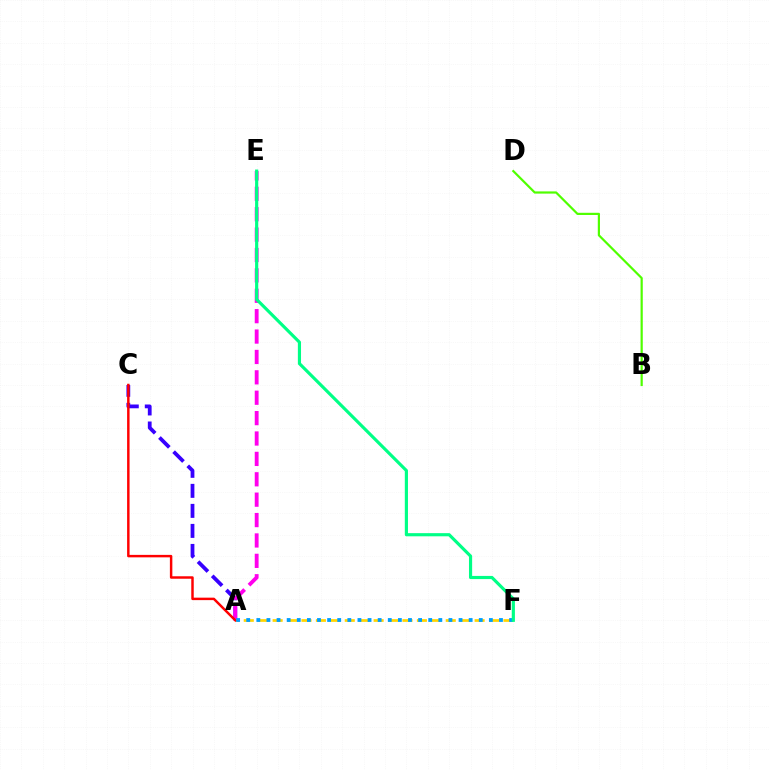{('A', 'C'): [{'color': '#3700ff', 'line_style': 'dashed', 'thickness': 2.72}, {'color': '#ff0000', 'line_style': 'solid', 'thickness': 1.77}], ('B', 'D'): [{'color': '#4fff00', 'line_style': 'solid', 'thickness': 1.58}], ('A', 'E'): [{'color': '#ff00ed', 'line_style': 'dashed', 'thickness': 2.77}], ('A', 'F'): [{'color': '#ffd500', 'line_style': 'dashed', 'thickness': 1.96}, {'color': '#009eff', 'line_style': 'dotted', 'thickness': 2.75}], ('E', 'F'): [{'color': '#00ff86', 'line_style': 'solid', 'thickness': 2.27}]}